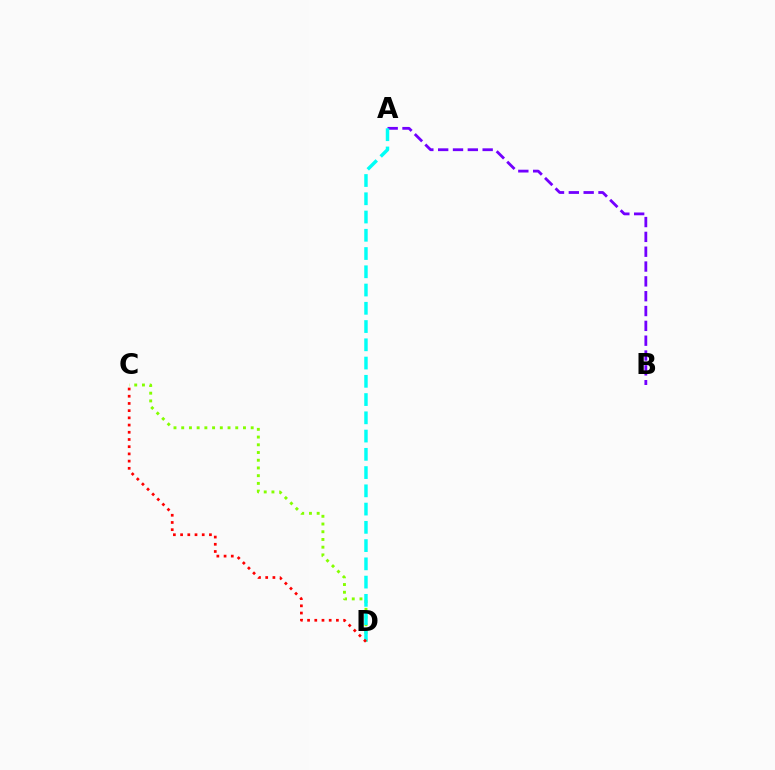{('A', 'B'): [{'color': '#7200ff', 'line_style': 'dashed', 'thickness': 2.01}], ('C', 'D'): [{'color': '#84ff00', 'line_style': 'dotted', 'thickness': 2.1}, {'color': '#ff0000', 'line_style': 'dotted', 'thickness': 1.96}], ('A', 'D'): [{'color': '#00fff6', 'line_style': 'dashed', 'thickness': 2.48}]}